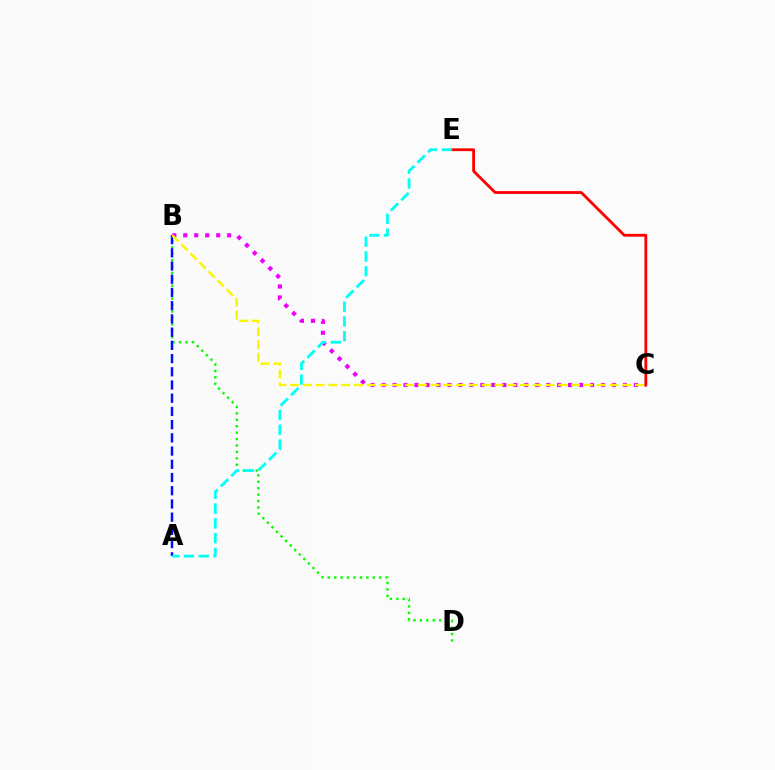{('B', 'C'): [{'color': '#ee00ff', 'line_style': 'dotted', 'thickness': 2.98}, {'color': '#fcf500', 'line_style': 'dashed', 'thickness': 1.74}], ('B', 'D'): [{'color': '#08ff00', 'line_style': 'dotted', 'thickness': 1.75}], ('A', 'B'): [{'color': '#0010ff', 'line_style': 'dashed', 'thickness': 1.8}], ('C', 'E'): [{'color': '#ff0000', 'line_style': 'solid', 'thickness': 2.02}], ('A', 'E'): [{'color': '#00fff6', 'line_style': 'dashed', 'thickness': 2.01}]}